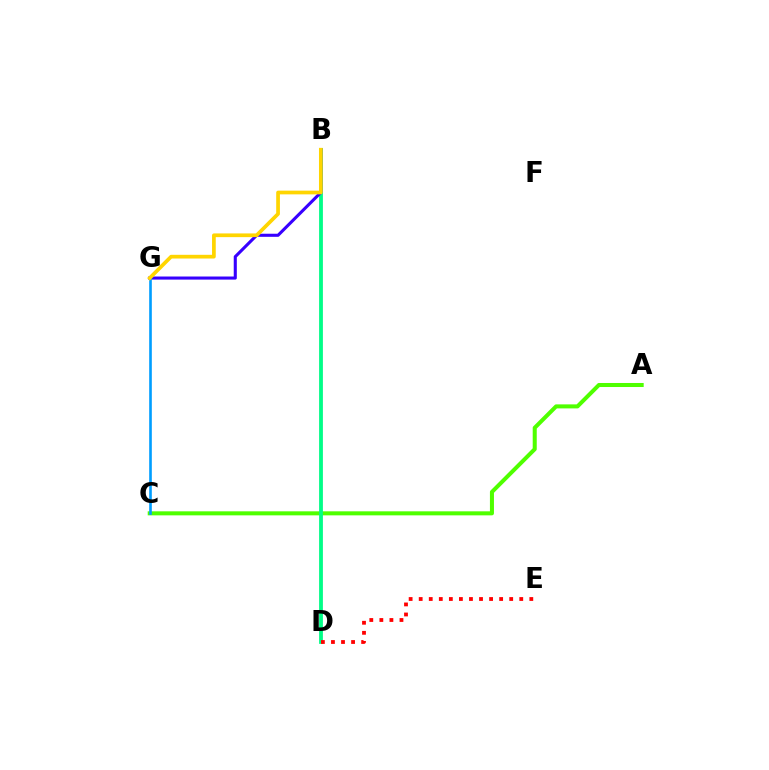{('A', 'C'): [{'color': '#4fff00', 'line_style': 'solid', 'thickness': 2.9}], ('B', 'D'): [{'color': '#ff00ed', 'line_style': 'solid', 'thickness': 1.64}, {'color': '#00ff86', 'line_style': 'solid', 'thickness': 2.72}], ('B', 'G'): [{'color': '#3700ff', 'line_style': 'solid', 'thickness': 2.22}, {'color': '#ffd500', 'line_style': 'solid', 'thickness': 2.68}], ('C', 'G'): [{'color': '#009eff', 'line_style': 'solid', 'thickness': 1.9}], ('D', 'E'): [{'color': '#ff0000', 'line_style': 'dotted', 'thickness': 2.73}]}